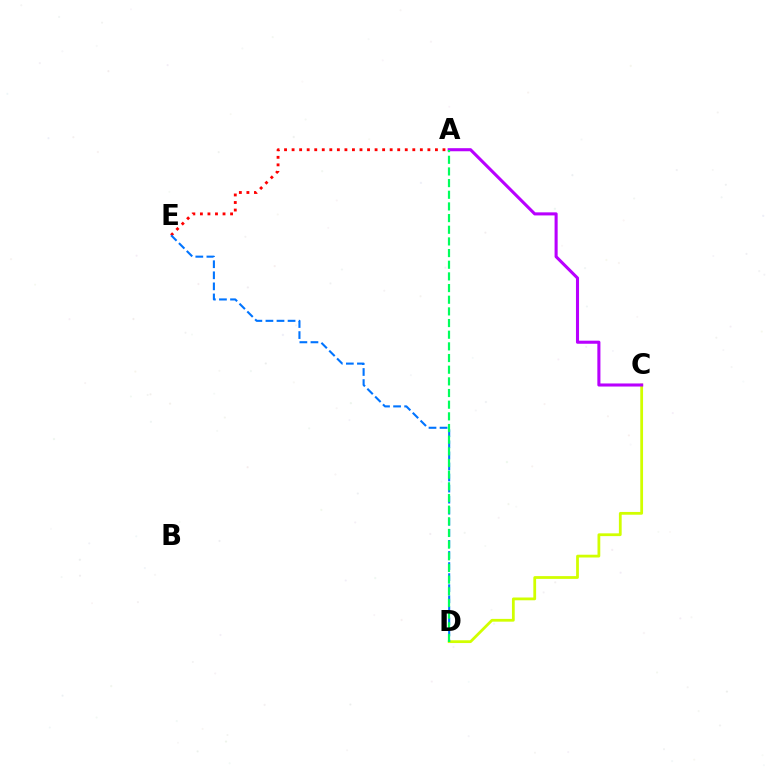{('C', 'D'): [{'color': '#d1ff00', 'line_style': 'solid', 'thickness': 2.0}], ('A', 'E'): [{'color': '#ff0000', 'line_style': 'dotted', 'thickness': 2.05}], ('A', 'C'): [{'color': '#b900ff', 'line_style': 'solid', 'thickness': 2.21}], ('D', 'E'): [{'color': '#0074ff', 'line_style': 'dashed', 'thickness': 1.5}], ('A', 'D'): [{'color': '#00ff5c', 'line_style': 'dashed', 'thickness': 1.58}]}